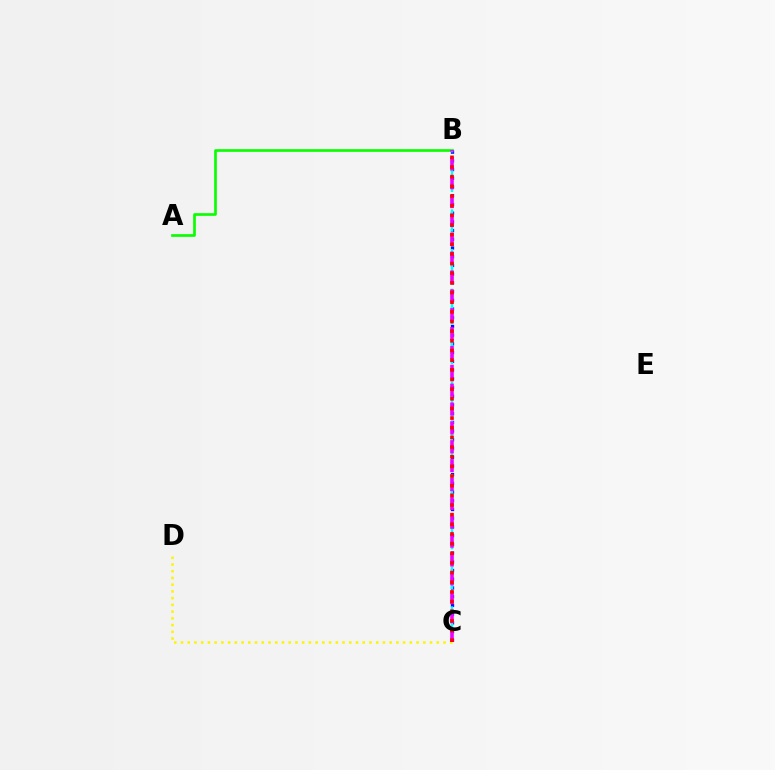{('A', 'B'): [{'color': '#08ff00', 'line_style': 'solid', 'thickness': 1.92}], ('C', 'D'): [{'color': '#fcf500', 'line_style': 'dotted', 'thickness': 1.83}], ('B', 'C'): [{'color': '#0010ff', 'line_style': 'dotted', 'thickness': 2.37}, {'color': '#00fff6', 'line_style': 'dashed', 'thickness': 1.8}, {'color': '#ee00ff', 'line_style': 'dashed', 'thickness': 2.56}, {'color': '#ff0000', 'line_style': 'dotted', 'thickness': 2.62}]}